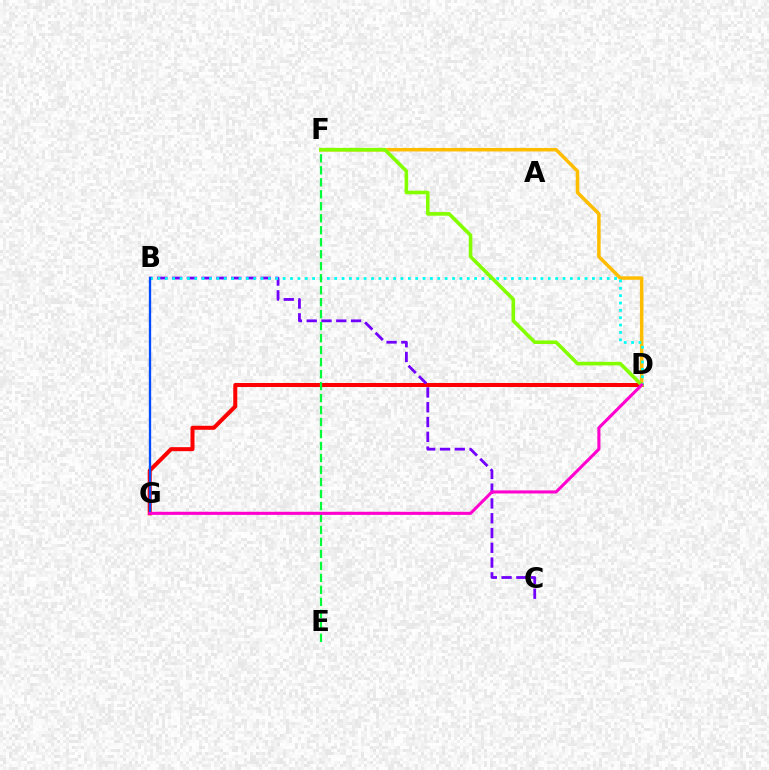{('D', 'G'): [{'color': '#ff0000', 'line_style': 'solid', 'thickness': 2.89}, {'color': '#ff00cf', 'line_style': 'solid', 'thickness': 2.22}], ('B', 'C'): [{'color': '#7200ff', 'line_style': 'dashed', 'thickness': 2.01}], ('D', 'F'): [{'color': '#ffbd00', 'line_style': 'solid', 'thickness': 2.52}, {'color': '#84ff00', 'line_style': 'solid', 'thickness': 2.59}], ('B', 'D'): [{'color': '#00fff6', 'line_style': 'dotted', 'thickness': 2.0}], ('E', 'F'): [{'color': '#00ff39', 'line_style': 'dashed', 'thickness': 1.63}], ('B', 'G'): [{'color': '#004bff', 'line_style': 'solid', 'thickness': 1.68}]}